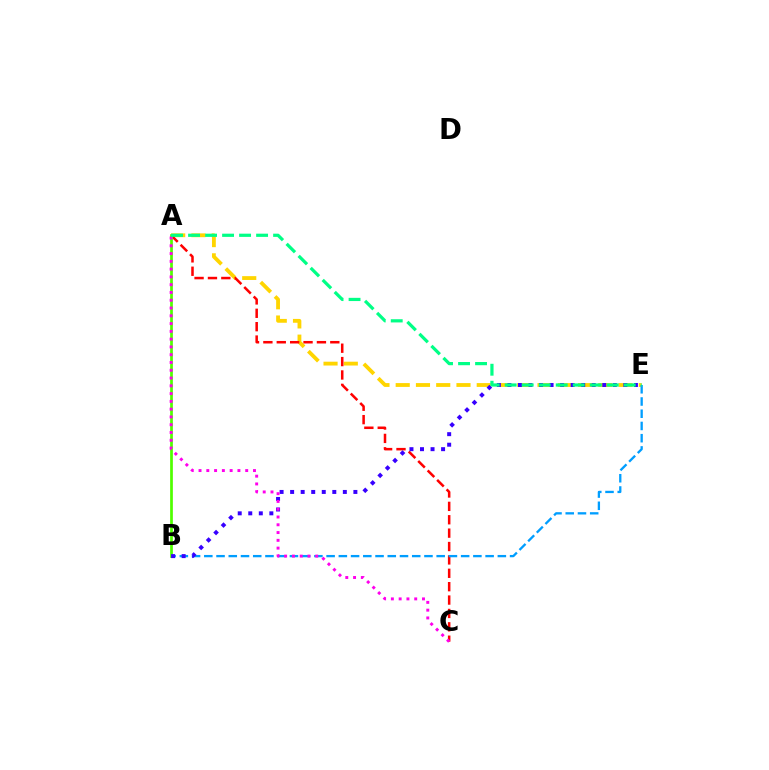{('A', 'E'): [{'color': '#ffd500', 'line_style': 'dashed', 'thickness': 2.75}, {'color': '#00ff86', 'line_style': 'dashed', 'thickness': 2.31}], ('A', 'C'): [{'color': '#ff0000', 'line_style': 'dashed', 'thickness': 1.82}, {'color': '#ff00ed', 'line_style': 'dotted', 'thickness': 2.11}], ('B', 'E'): [{'color': '#009eff', 'line_style': 'dashed', 'thickness': 1.66}, {'color': '#3700ff', 'line_style': 'dotted', 'thickness': 2.86}], ('A', 'B'): [{'color': '#4fff00', 'line_style': 'solid', 'thickness': 1.96}]}